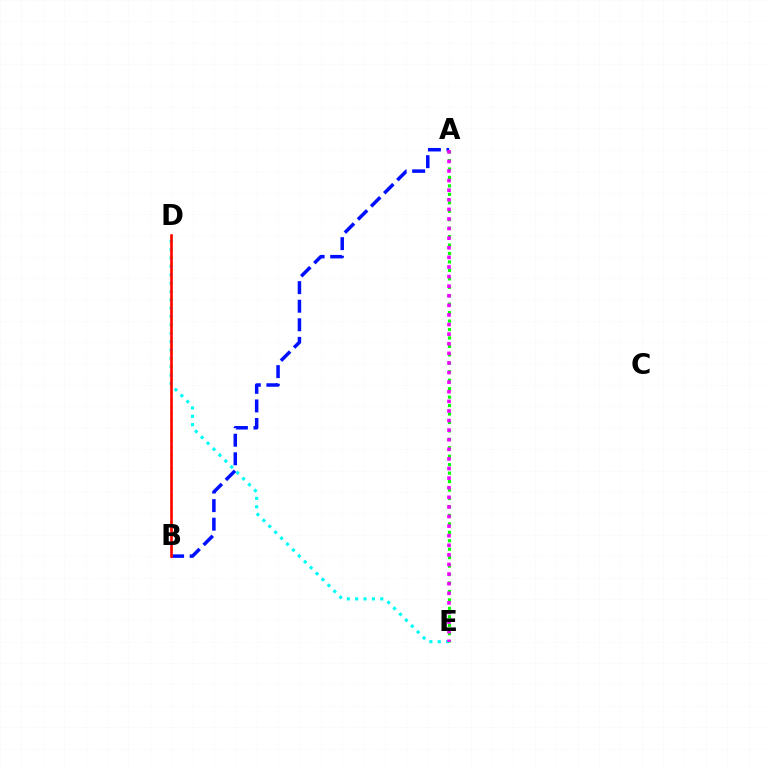{('A', 'B'): [{'color': '#0010ff', 'line_style': 'dashed', 'thickness': 2.52}], ('D', 'E'): [{'color': '#00fff6', 'line_style': 'dotted', 'thickness': 2.27}], ('A', 'E'): [{'color': '#08ff00', 'line_style': 'dotted', 'thickness': 2.3}, {'color': '#ee00ff', 'line_style': 'dotted', 'thickness': 2.61}], ('B', 'D'): [{'color': '#fcf500', 'line_style': 'dotted', 'thickness': 1.85}, {'color': '#ff0000', 'line_style': 'solid', 'thickness': 1.88}]}